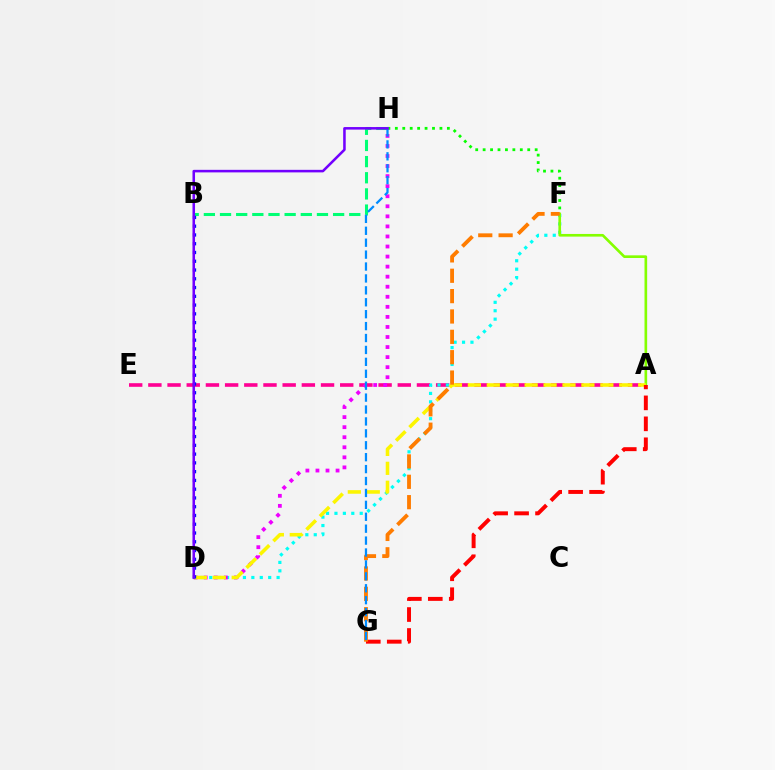{('B', 'H'): [{'color': '#00ff74', 'line_style': 'dashed', 'thickness': 2.19}], ('F', 'H'): [{'color': '#08ff00', 'line_style': 'dotted', 'thickness': 2.02}], ('A', 'E'): [{'color': '#ff0094', 'line_style': 'dashed', 'thickness': 2.61}], ('D', 'F'): [{'color': '#00fff6', 'line_style': 'dotted', 'thickness': 2.29}], ('A', 'F'): [{'color': '#84ff00', 'line_style': 'solid', 'thickness': 1.91}], ('D', 'H'): [{'color': '#ee00ff', 'line_style': 'dotted', 'thickness': 2.73}, {'color': '#7200ff', 'line_style': 'solid', 'thickness': 1.83}], ('A', 'D'): [{'color': '#fcf500', 'line_style': 'dashed', 'thickness': 2.57}], ('B', 'D'): [{'color': '#0010ff', 'line_style': 'dotted', 'thickness': 2.38}], ('A', 'G'): [{'color': '#ff0000', 'line_style': 'dashed', 'thickness': 2.85}], ('F', 'G'): [{'color': '#ff7c00', 'line_style': 'dashed', 'thickness': 2.77}], ('G', 'H'): [{'color': '#008cff', 'line_style': 'dashed', 'thickness': 1.62}]}